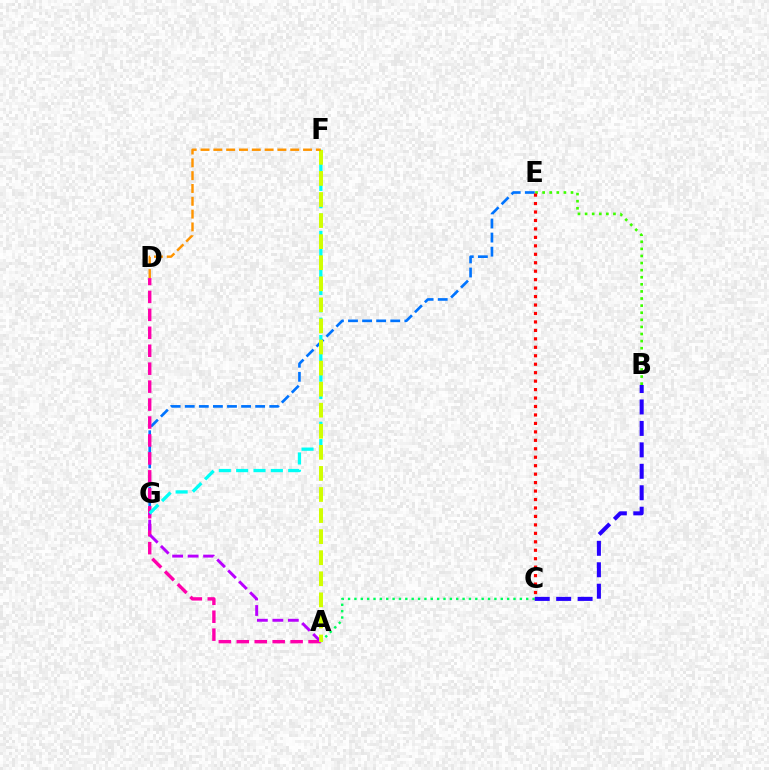{('B', 'E'): [{'color': '#3dff00', 'line_style': 'dotted', 'thickness': 1.93}], ('E', 'G'): [{'color': '#0074ff', 'line_style': 'dashed', 'thickness': 1.91}], ('A', 'C'): [{'color': '#00ff5c', 'line_style': 'dotted', 'thickness': 1.73}], ('A', 'D'): [{'color': '#ff00ac', 'line_style': 'dashed', 'thickness': 2.44}], ('A', 'G'): [{'color': '#b900ff', 'line_style': 'dashed', 'thickness': 2.1}], ('F', 'G'): [{'color': '#00fff6', 'line_style': 'dashed', 'thickness': 2.36}], ('B', 'C'): [{'color': '#2500ff', 'line_style': 'dashed', 'thickness': 2.91}], ('A', 'F'): [{'color': '#d1ff00', 'line_style': 'dashed', 'thickness': 2.86}], ('C', 'E'): [{'color': '#ff0000', 'line_style': 'dotted', 'thickness': 2.3}], ('D', 'F'): [{'color': '#ff9400', 'line_style': 'dashed', 'thickness': 1.74}]}